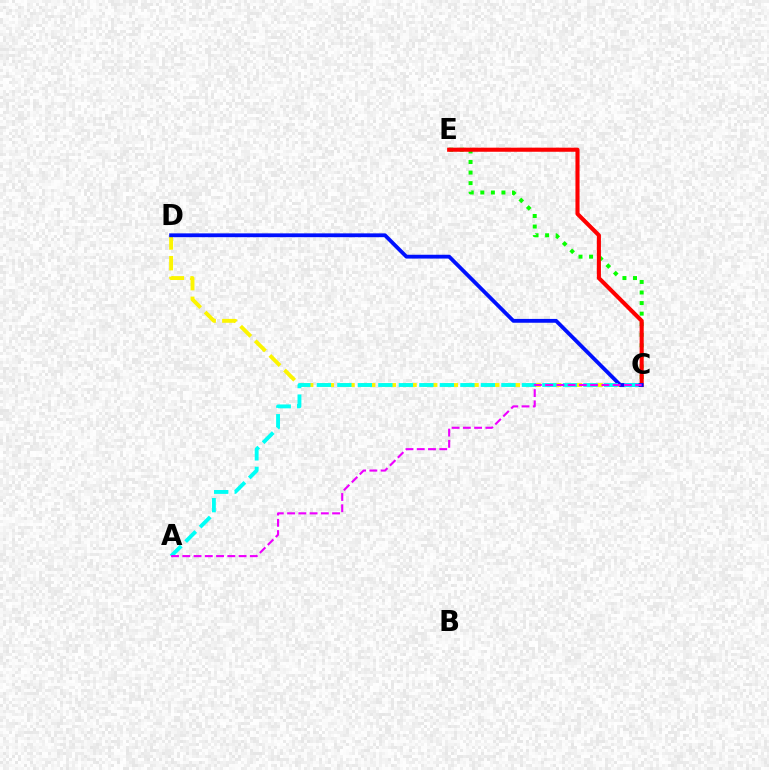{('C', 'E'): [{'color': '#08ff00', 'line_style': 'dotted', 'thickness': 2.87}, {'color': '#ff0000', 'line_style': 'solid', 'thickness': 2.94}], ('C', 'D'): [{'color': '#fcf500', 'line_style': 'dashed', 'thickness': 2.81}, {'color': '#0010ff', 'line_style': 'solid', 'thickness': 2.75}], ('A', 'C'): [{'color': '#00fff6', 'line_style': 'dashed', 'thickness': 2.79}, {'color': '#ee00ff', 'line_style': 'dashed', 'thickness': 1.53}]}